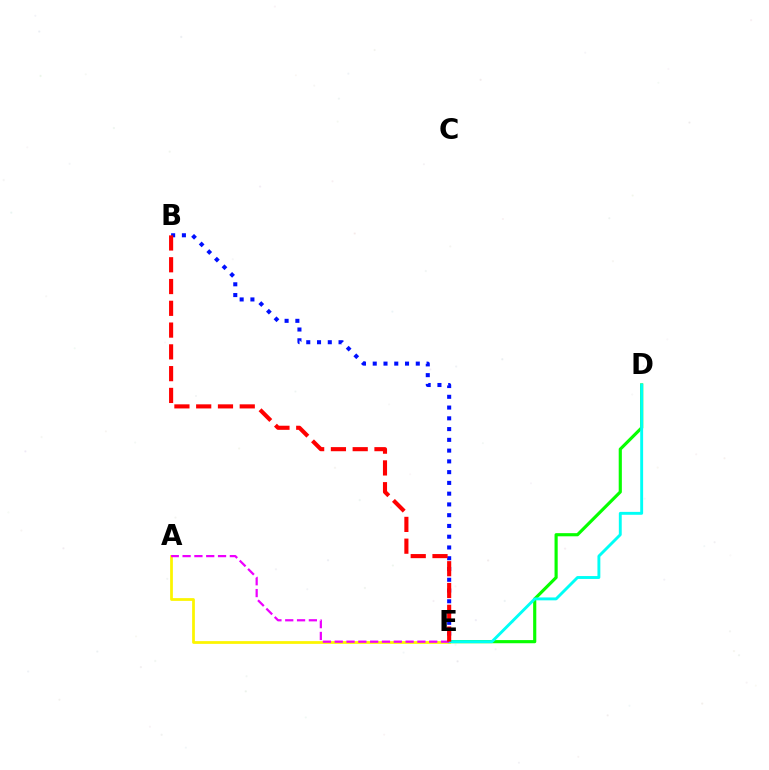{('D', 'E'): [{'color': '#08ff00', 'line_style': 'solid', 'thickness': 2.27}, {'color': '#00fff6', 'line_style': 'solid', 'thickness': 2.09}], ('A', 'E'): [{'color': '#fcf500', 'line_style': 'solid', 'thickness': 1.98}, {'color': '#ee00ff', 'line_style': 'dashed', 'thickness': 1.6}], ('B', 'E'): [{'color': '#0010ff', 'line_style': 'dotted', 'thickness': 2.92}, {'color': '#ff0000', 'line_style': 'dashed', 'thickness': 2.96}]}